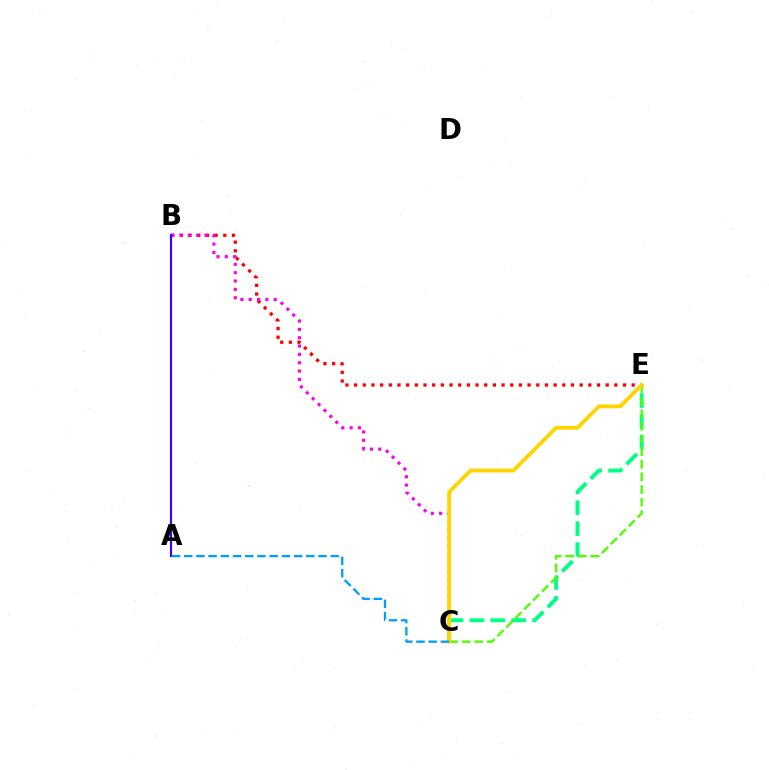{('B', 'E'): [{'color': '#ff0000', 'line_style': 'dotted', 'thickness': 2.36}], ('B', 'C'): [{'color': '#ff00ed', 'line_style': 'dotted', 'thickness': 2.26}], ('C', 'E'): [{'color': '#00ff86', 'line_style': 'dashed', 'thickness': 2.84}, {'color': '#4fff00', 'line_style': 'dashed', 'thickness': 1.71}, {'color': '#ffd500', 'line_style': 'solid', 'thickness': 2.75}], ('A', 'B'): [{'color': '#3700ff', 'line_style': 'solid', 'thickness': 1.55}], ('A', 'C'): [{'color': '#009eff', 'line_style': 'dashed', 'thickness': 1.66}]}